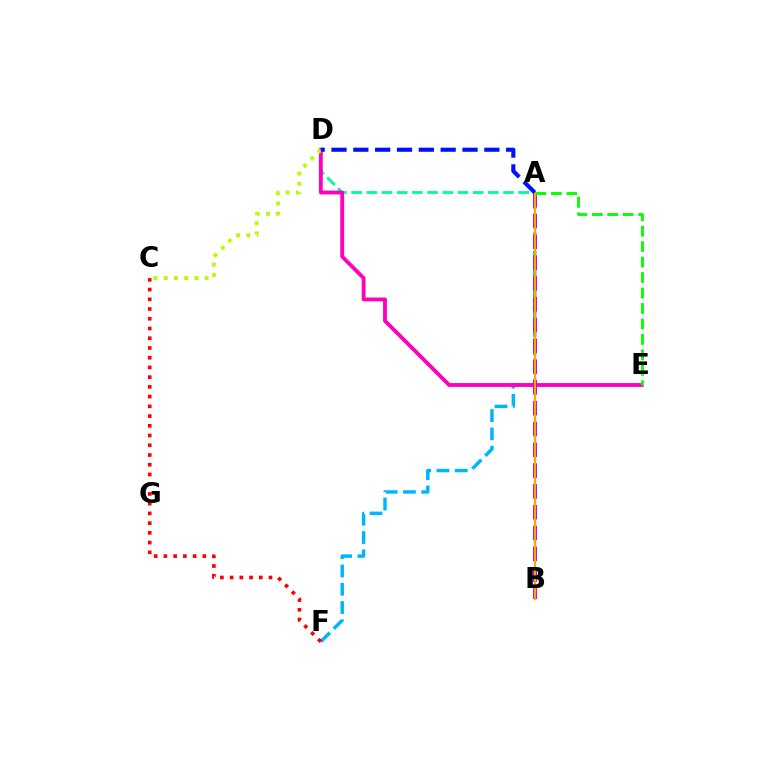{('A', 'D'): [{'color': '#00ff9d', 'line_style': 'dashed', 'thickness': 2.06}, {'color': '#0010ff', 'line_style': 'dashed', 'thickness': 2.97}], ('A', 'F'): [{'color': '#00b5ff', 'line_style': 'dashed', 'thickness': 2.48}], ('D', 'E'): [{'color': '#ff00bd', 'line_style': 'solid', 'thickness': 2.76}], ('C', 'D'): [{'color': '#b3ff00', 'line_style': 'dotted', 'thickness': 2.79}], ('A', 'B'): [{'color': '#9b00ff', 'line_style': 'dashed', 'thickness': 2.82}, {'color': '#ffa500', 'line_style': 'solid', 'thickness': 1.62}], ('A', 'E'): [{'color': '#08ff00', 'line_style': 'dashed', 'thickness': 2.1}], ('C', 'F'): [{'color': '#ff0000', 'line_style': 'dotted', 'thickness': 2.64}]}